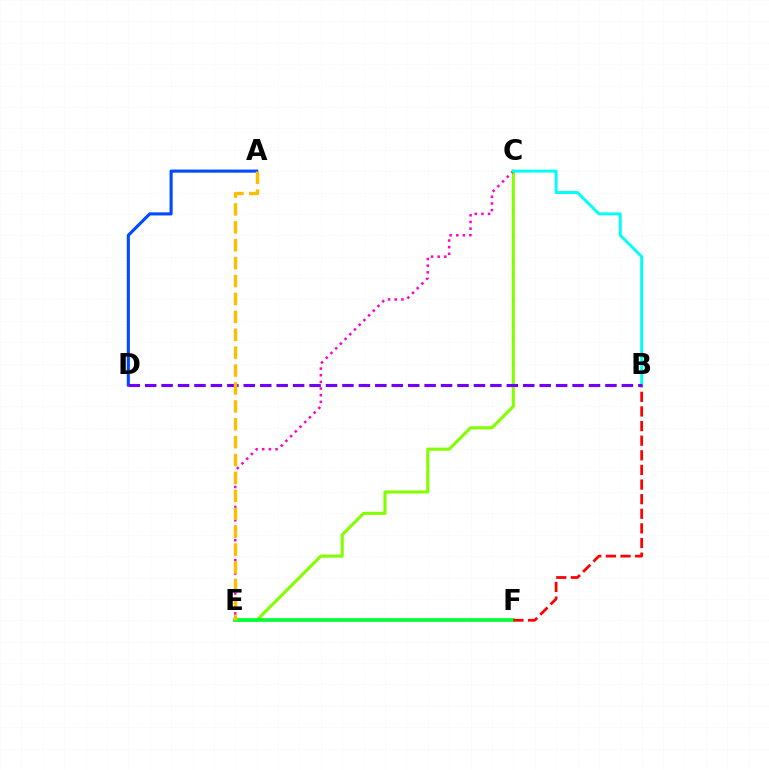{('A', 'D'): [{'color': '#004bff', 'line_style': 'solid', 'thickness': 2.24}], ('C', 'E'): [{'color': '#84ff00', 'line_style': 'solid', 'thickness': 2.23}, {'color': '#ff00cf', 'line_style': 'dotted', 'thickness': 1.81}], ('E', 'F'): [{'color': '#00ff39', 'line_style': 'solid', 'thickness': 2.64}], ('B', 'F'): [{'color': '#ff0000', 'line_style': 'dashed', 'thickness': 1.99}], ('B', 'C'): [{'color': '#00fff6', 'line_style': 'solid', 'thickness': 2.12}], ('B', 'D'): [{'color': '#7200ff', 'line_style': 'dashed', 'thickness': 2.23}], ('A', 'E'): [{'color': '#ffbd00', 'line_style': 'dashed', 'thickness': 2.43}]}